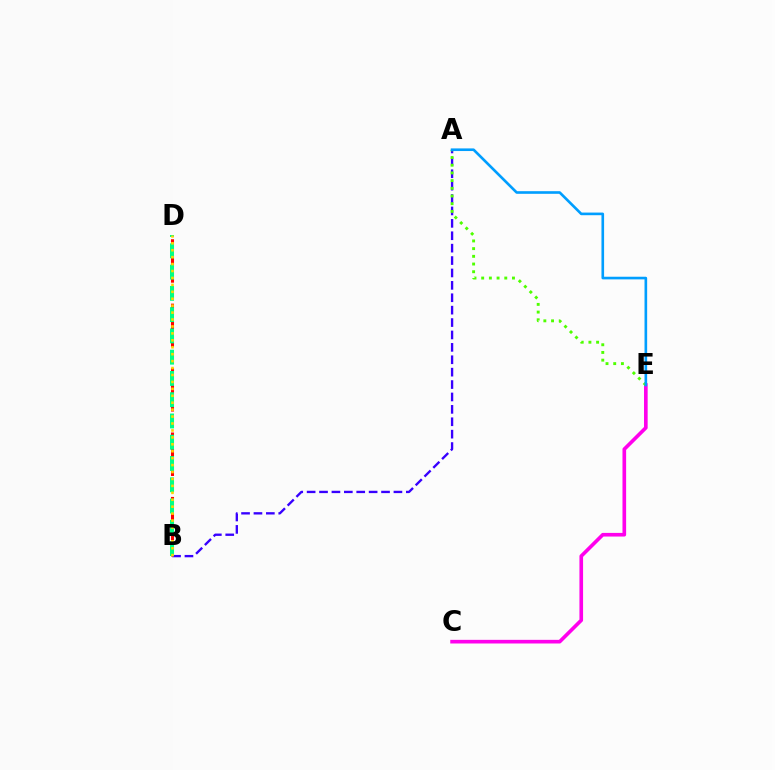{('B', 'D'): [{'color': '#ff0000', 'line_style': 'dashed', 'thickness': 2.19}, {'color': '#00ff86', 'line_style': 'dashed', 'thickness': 2.89}, {'color': '#ffd500', 'line_style': 'dotted', 'thickness': 1.88}], ('A', 'B'): [{'color': '#3700ff', 'line_style': 'dashed', 'thickness': 1.68}], ('C', 'E'): [{'color': '#ff00ed', 'line_style': 'solid', 'thickness': 2.62}], ('A', 'E'): [{'color': '#4fff00', 'line_style': 'dotted', 'thickness': 2.09}, {'color': '#009eff', 'line_style': 'solid', 'thickness': 1.9}]}